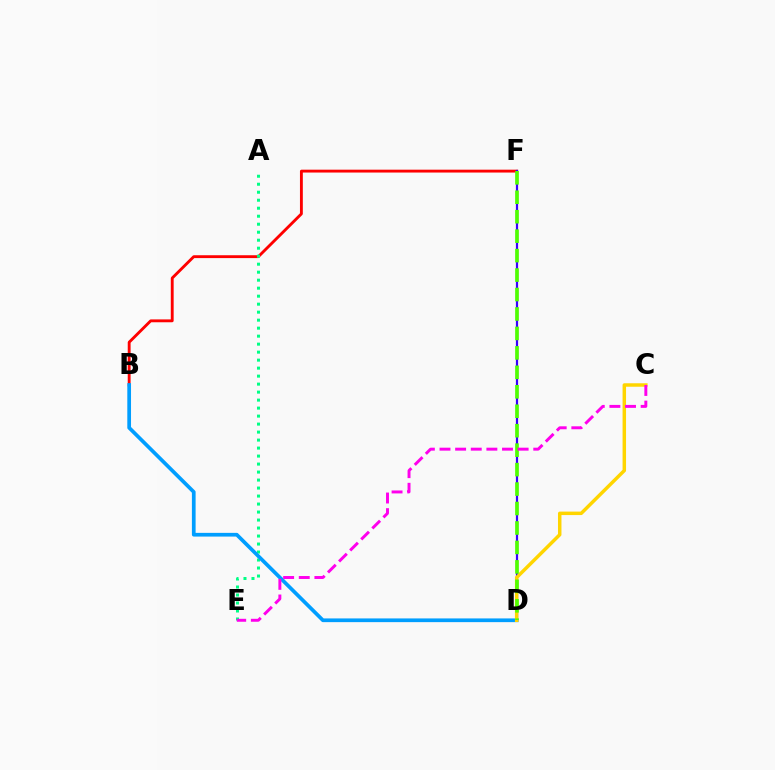{('B', 'F'): [{'color': '#ff0000', 'line_style': 'solid', 'thickness': 2.06}], ('D', 'F'): [{'color': '#3700ff', 'line_style': 'solid', 'thickness': 1.59}, {'color': '#4fff00', 'line_style': 'dashed', 'thickness': 2.64}], ('A', 'E'): [{'color': '#00ff86', 'line_style': 'dotted', 'thickness': 2.17}], ('B', 'D'): [{'color': '#009eff', 'line_style': 'solid', 'thickness': 2.67}], ('C', 'D'): [{'color': '#ffd500', 'line_style': 'solid', 'thickness': 2.5}], ('C', 'E'): [{'color': '#ff00ed', 'line_style': 'dashed', 'thickness': 2.12}]}